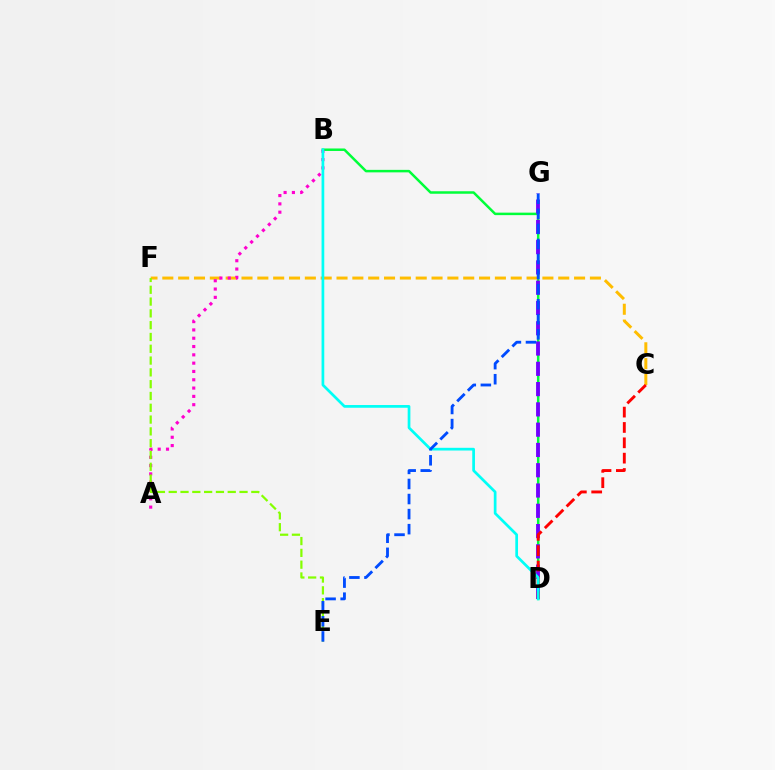{('B', 'D'): [{'color': '#00ff39', 'line_style': 'solid', 'thickness': 1.8}, {'color': '#00fff6', 'line_style': 'solid', 'thickness': 1.95}], ('C', 'F'): [{'color': '#ffbd00', 'line_style': 'dashed', 'thickness': 2.15}], ('A', 'B'): [{'color': '#ff00cf', 'line_style': 'dotted', 'thickness': 2.26}], ('E', 'F'): [{'color': '#84ff00', 'line_style': 'dashed', 'thickness': 1.6}], ('D', 'G'): [{'color': '#7200ff', 'line_style': 'dashed', 'thickness': 2.76}], ('C', 'D'): [{'color': '#ff0000', 'line_style': 'dashed', 'thickness': 2.09}], ('E', 'G'): [{'color': '#004bff', 'line_style': 'dashed', 'thickness': 2.05}]}